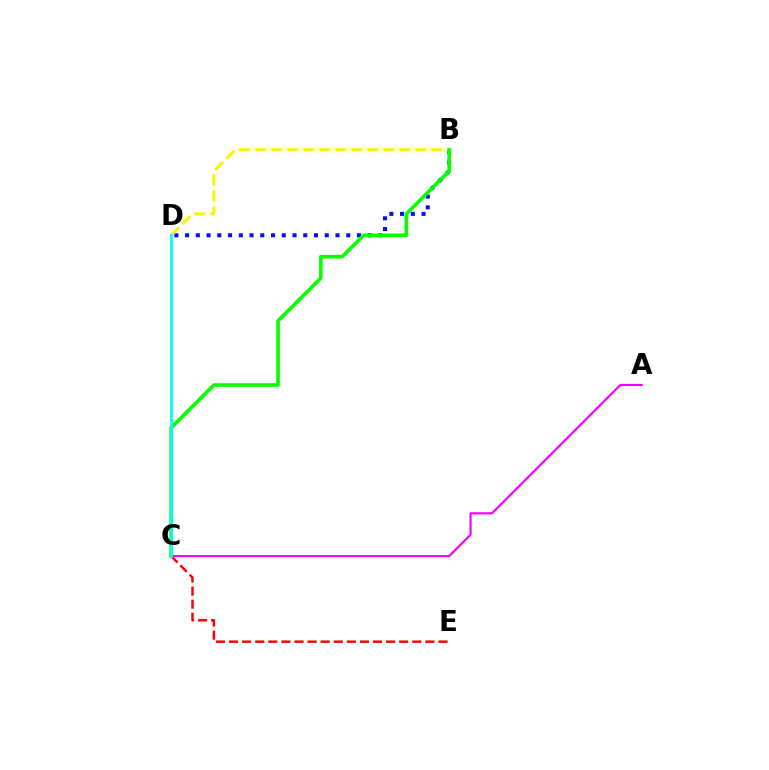{('B', 'D'): [{'color': '#0010ff', 'line_style': 'dotted', 'thickness': 2.92}, {'color': '#fcf500', 'line_style': 'dashed', 'thickness': 2.18}], ('C', 'E'): [{'color': '#ff0000', 'line_style': 'dashed', 'thickness': 1.78}], ('A', 'C'): [{'color': '#ee00ff', 'line_style': 'solid', 'thickness': 1.54}], ('B', 'C'): [{'color': '#08ff00', 'line_style': 'solid', 'thickness': 2.61}], ('C', 'D'): [{'color': '#00fff6', 'line_style': 'solid', 'thickness': 1.99}]}